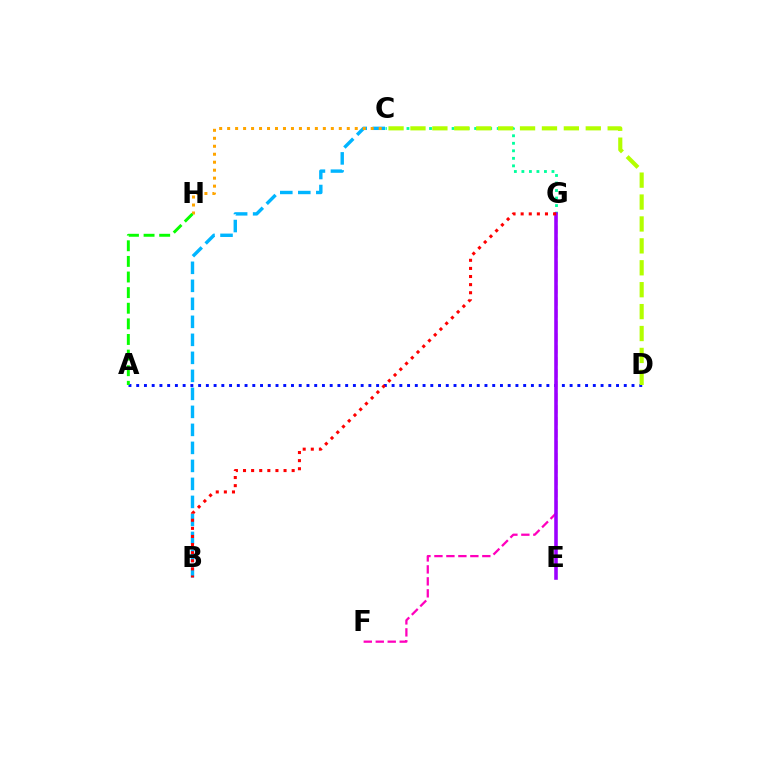{('F', 'G'): [{'color': '#ff00bd', 'line_style': 'dashed', 'thickness': 1.63}], ('A', 'D'): [{'color': '#0010ff', 'line_style': 'dotted', 'thickness': 2.1}], ('B', 'C'): [{'color': '#00b5ff', 'line_style': 'dashed', 'thickness': 2.45}], ('C', 'G'): [{'color': '#00ff9d', 'line_style': 'dotted', 'thickness': 2.04}], ('C', 'H'): [{'color': '#ffa500', 'line_style': 'dotted', 'thickness': 2.17}], ('E', 'G'): [{'color': '#9b00ff', 'line_style': 'solid', 'thickness': 2.58}], ('C', 'D'): [{'color': '#b3ff00', 'line_style': 'dashed', 'thickness': 2.98}], ('B', 'G'): [{'color': '#ff0000', 'line_style': 'dotted', 'thickness': 2.2}], ('A', 'H'): [{'color': '#08ff00', 'line_style': 'dashed', 'thickness': 2.12}]}